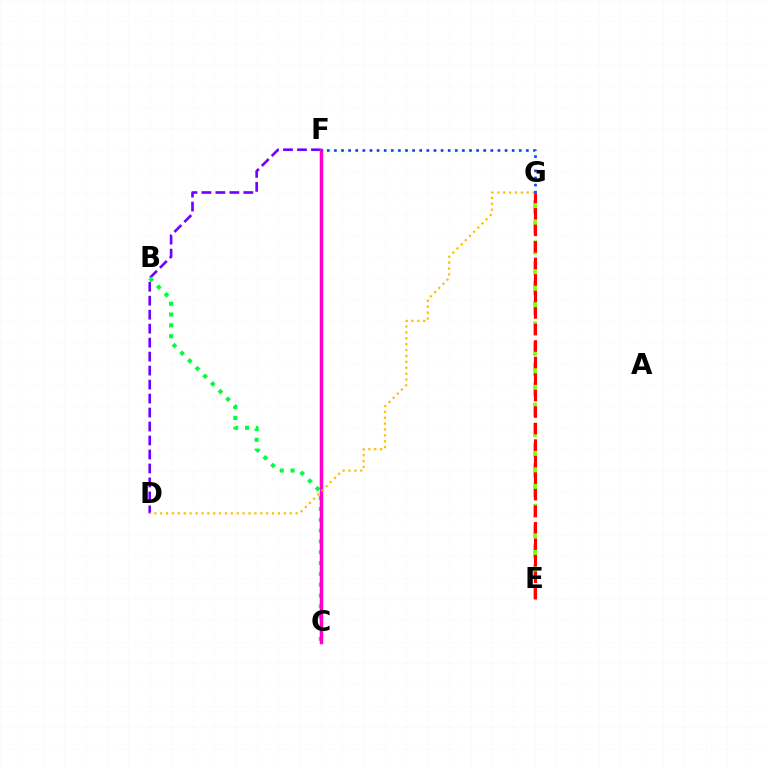{('D', 'F'): [{'color': '#7200ff', 'line_style': 'dashed', 'thickness': 1.9}], ('C', 'F'): [{'color': '#00fff6', 'line_style': 'solid', 'thickness': 1.65}, {'color': '#ff00cf', 'line_style': 'solid', 'thickness': 2.46}], ('B', 'C'): [{'color': '#00ff39', 'line_style': 'dotted', 'thickness': 2.94}], ('E', 'G'): [{'color': '#84ff00', 'line_style': 'dashed', 'thickness': 2.75}, {'color': '#ff0000', 'line_style': 'dashed', 'thickness': 2.24}], ('D', 'G'): [{'color': '#ffbd00', 'line_style': 'dotted', 'thickness': 1.6}], ('F', 'G'): [{'color': '#004bff', 'line_style': 'dotted', 'thickness': 1.93}]}